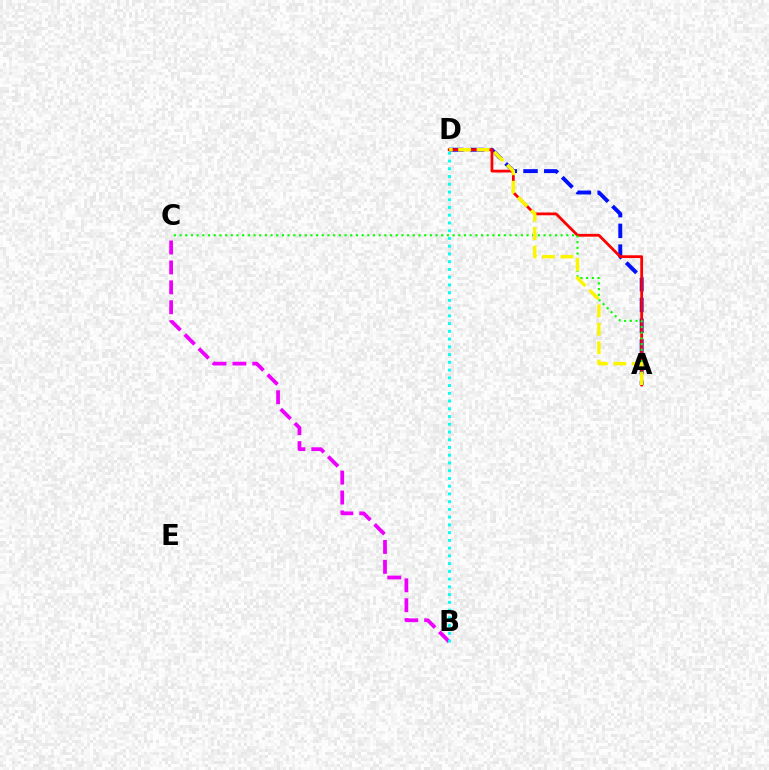{('A', 'D'): [{'color': '#0010ff', 'line_style': 'dashed', 'thickness': 2.82}, {'color': '#ff0000', 'line_style': 'solid', 'thickness': 2.0}, {'color': '#fcf500', 'line_style': 'dashed', 'thickness': 2.5}], ('B', 'C'): [{'color': '#ee00ff', 'line_style': 'dashed', 'thickness': 2.71}], ('A', 'C'): [{'color': '#08ff00', 'line_style': 'dotted', 'thickness': 1.55}], ('B', 'D'): [{'color': '#00fff6', 'line_style': 'dotted', 'thickness': 2.1}]}